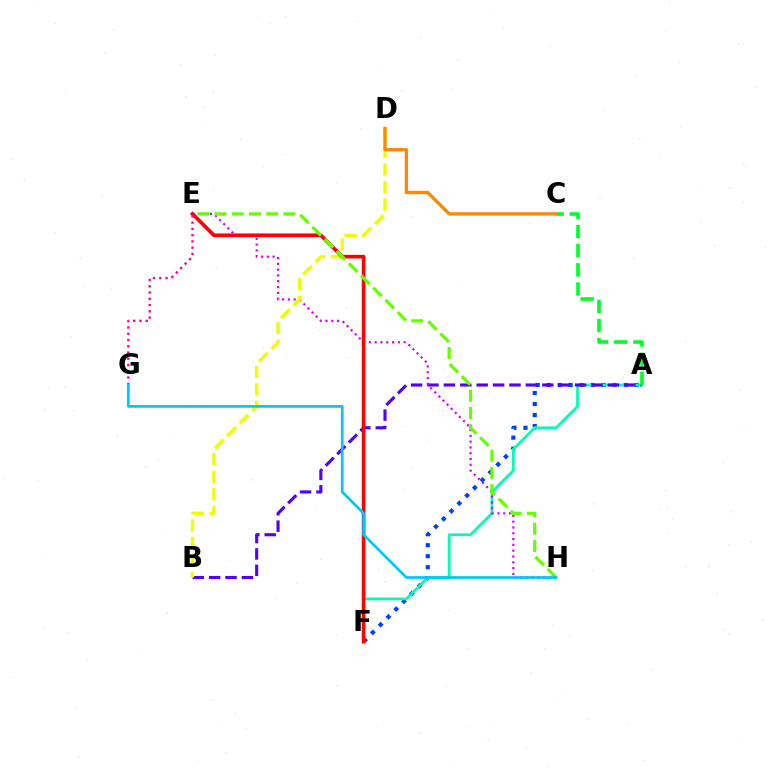{('A', 'F'): [{'color': '#003fff', 'line_style': 'dotted', 'thickness': 2.99}, {'color': '#00ffaf', 'line_style': 'solid', 'thickness': 1.96}], ('A', 'B'): [{'color': '#4f00ff', 'line_style': 'dashed', 'thickness': 2.23}], ('E', 'H'): [{'color': '#d600ff', 'line_style': 'dotted', 'thickness': 1.58}, {'color': '#66ff00', 'line_style': 'dashed', 'thickness': 2.34}], ('B', 'D'): [{'color': '#eeff00', 'line_style': 'dashed', 'thickness': 2.38}], ('E', 'F'): [{'color': '#ff0000', 'line_style': 'solid', 'thickness': 2.64}], ('A', 'C'): [{'color': '#00ff27', 'line_style': 'dashed', 'thickness': 2.6}], ('C', 'D'): [{'color': '#ff8800', 'line_style': 'solid', 'thickness': 2.39}], ('E', 'G'): [{'color': '#ff00a0', 'line_style': 'dotted', 'thickness': 1.7}], ('G', 'H'): [{'color': '#00c7ff', 'line_style': 'solid', 'thickness': 1.95}]}